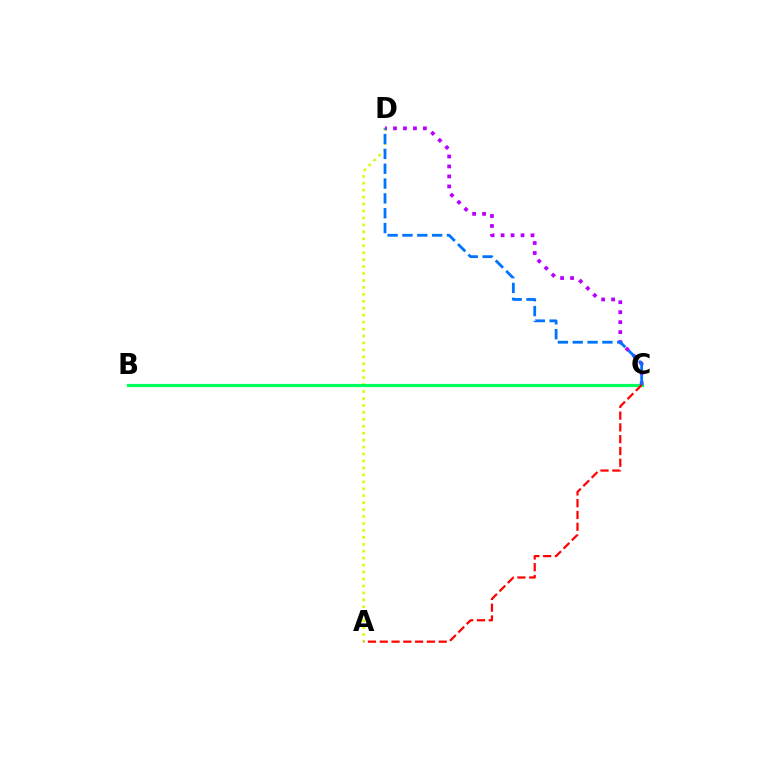{('A', 'D'): [{'color': '#d1ff00', 'line_style': 'dotted', 'thickness': 1.89}], ('B', 'C'): [{'color': '#00ff5c', 'line_style': 'solid', 'thickness': 2.31}], ('C', 'D'): [{'color': '#b900ff', 'line_style': 'dotted', 'thickness': 2.71}, {'color': '#0074ff', 'line_style': 'dashed', 'thickness': 2.02}], ('A', 'C'): [{'color': '#ff0000', 'line_style': 'dashed', 'thickness': 1.6}]}